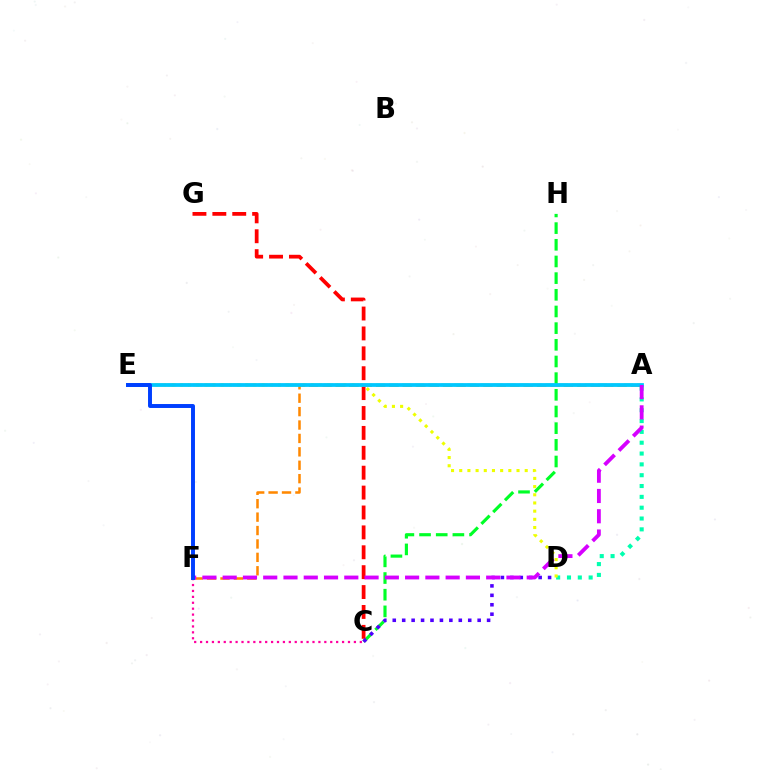{('C', 'H'): [{'color': '#00ff27', 'line_style': 'dashed', 'thickness': 2.26}], ('C', 'F'): [{'color': '#ff00a0', 'line_style': 'dotted', 'thickness': 1.61}], ('C', 'G'): [{'color': '#ff0000', 'line_style': 'dashed', 'thickness': 2.7}], ('A', 'E'): [{'color': '#66ff00', 'line_style': 'dashed', 'thickness': 1.77}, {'color': '#00c7ff', 'line_style': 'solid', 'thickness': 2.72}], ('A', 'D'): [{'color': '#00ffaf', 'line_style': 'dotted', 'thickness': 2.94}], ('D', 'E'): [{'color': '#eeff00', 'line_style': 'dotted', 'thickness': 2.22}], ('A', 'F'): [{'color': '#ff8800', 'line_style': 'dashed', 'thickness': 1.82}, {'color': '#d600ff', 'line_style': 'dashed', 'thickness': 2.75}], ('C', 'D'): [{'color': '#4f00ff', 'line_style': 'dotted', 'thickness': 2.56}], ('E', 'F'): [{'color': '#003fff', 'line_style': 'solid', 'thickness': 2.83}]}